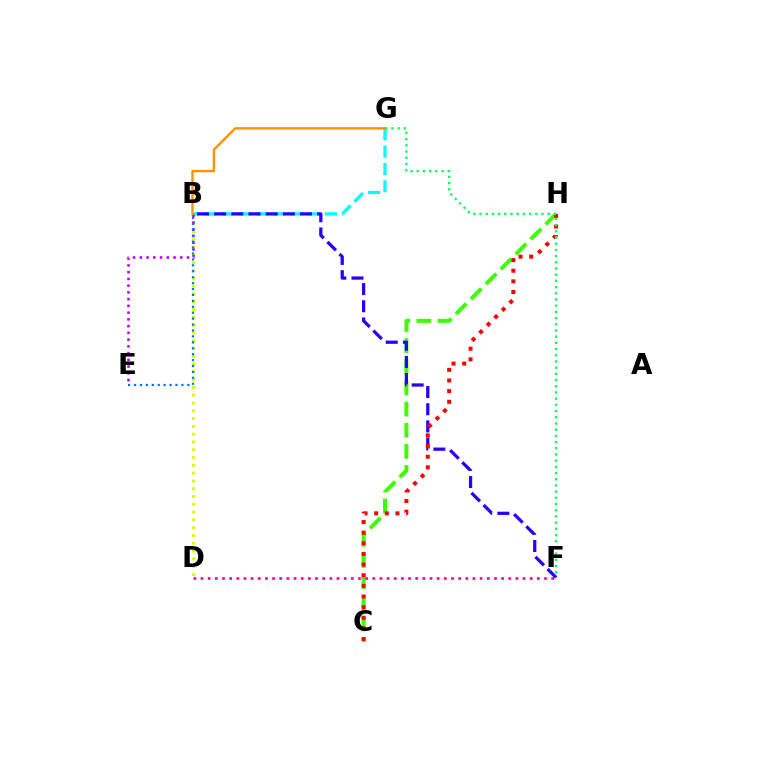{('B', 'D'): [{'color': '#d1ff00', 'line_style': 'dotted', 'thickness': 2.12}], ('B', 'G'): [{'color': '#00fff6', 'line_style': 'dashed', 'thickness': 2.35}, {'color': '#ff9400', 'line_style': 'solid', 'thickness': 1.75}], ('C', 'H'): [{'color': '#3dff00', 'line_style': 'dashed', 'thickness': 2.87}, {'color': '#ff0000', 'line_style': 'dotted', 'thickness': 2.89}], ('B', 'F'): [{'color': '#2500ff', 'line_style': 'dashed', 'thickness': 2.33}], ('B', 'E'): [{'color': '#b900ff', 'line_style': 'dotted', 'thickness': 1.83}, {'color': '#0074ff', 'line_style': 'dotted', 'thickness': 1.61}], ('D', 'F'): [{'color': '#ff00ac', 'line_style': 'dotted', 'thickness': 1.94}], ('F', 'G'): [{'color': '#00ff5c', 'line_style': 'dotted', 'thickness': 1.68}]}